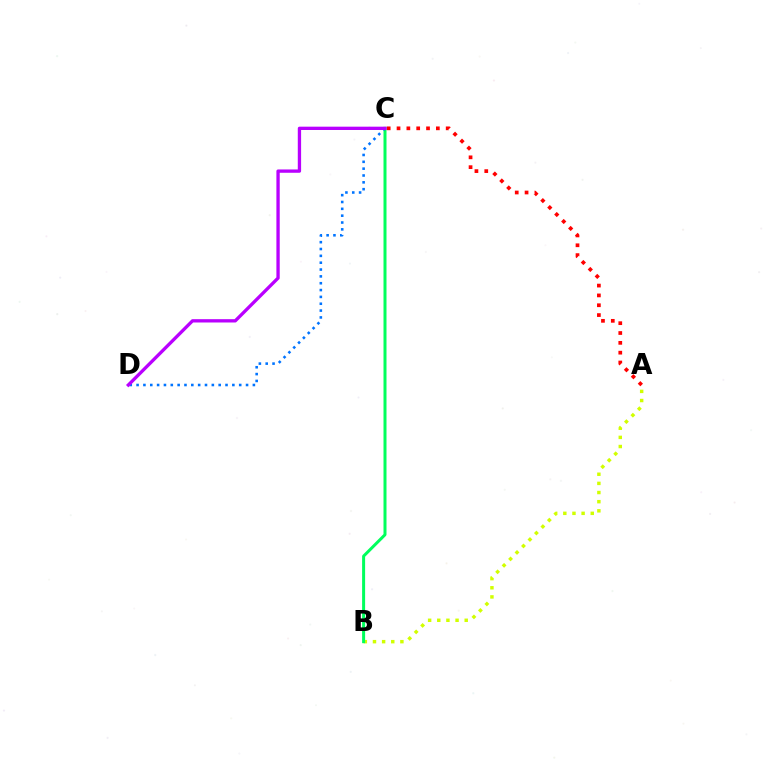{('A', 'B'): [{'color': '#d1ff00', 'line_style': 'dotted', 'thickness': 2.48}], ('B', 'C'): [{'color': '#00ff5c', 'line_style': 'solid', 'thickness': 2.16}], ('C', 'D'): [{'color': '#0074ff', 'line_style': 'dotted', 'thickness': 1.86}, {'color': '#b900ff', 'line_style': 'solid', 'thickness': 2.39}], ('A', 'C'): [{'color': '#ff0000', 'line_style': 'dotted', 'thickness': 2.67}]}